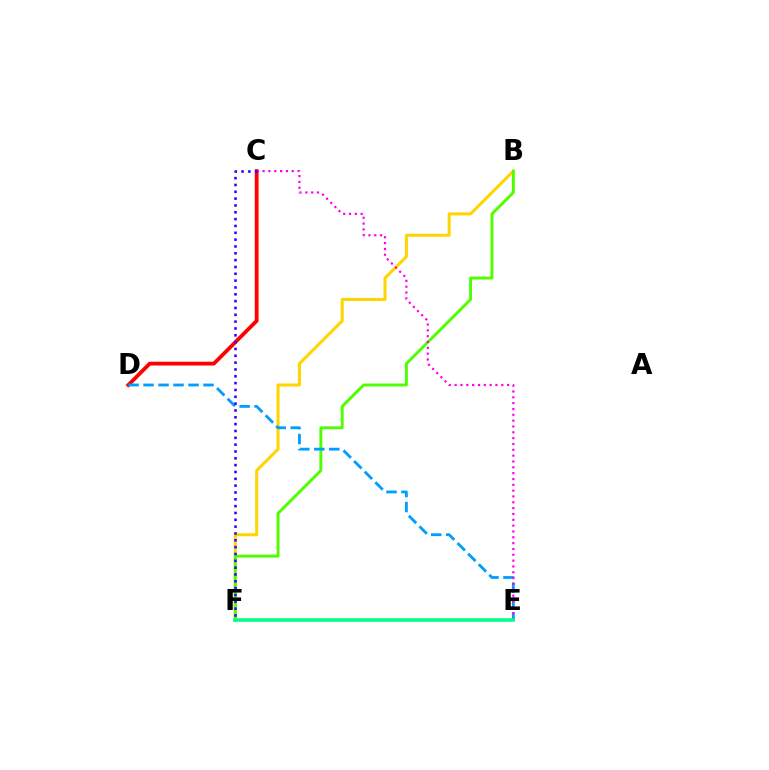{('B', 'F'): [{'color': '#ffd500', 'line_style': 'solid', 'thickness': 2.18}, {'color': '#4fff00', 'line_style': 'solid', 'thickness': 2.1}], ('C', 'D'): [{'color': '#ff0000', 'line_style': 'solid', 'thickness': 2.73}], ('D', 'E'): [{'color': '#009eff', 'line_style': 'dashed', 'thickness': 2.04}], ('C', 'E'): [{'color': '#ff00ed', 'line_style': 'dotted', 'thickness': 1.58}], ('C', 'F'): [{'color': '#3700ff', 'line_style': 'dotted', 'thickness': 1.86}], ('E', 'F'): [{'color': '#00ff86', 'line_style': 'solid', 'thickness': 2.56}]}